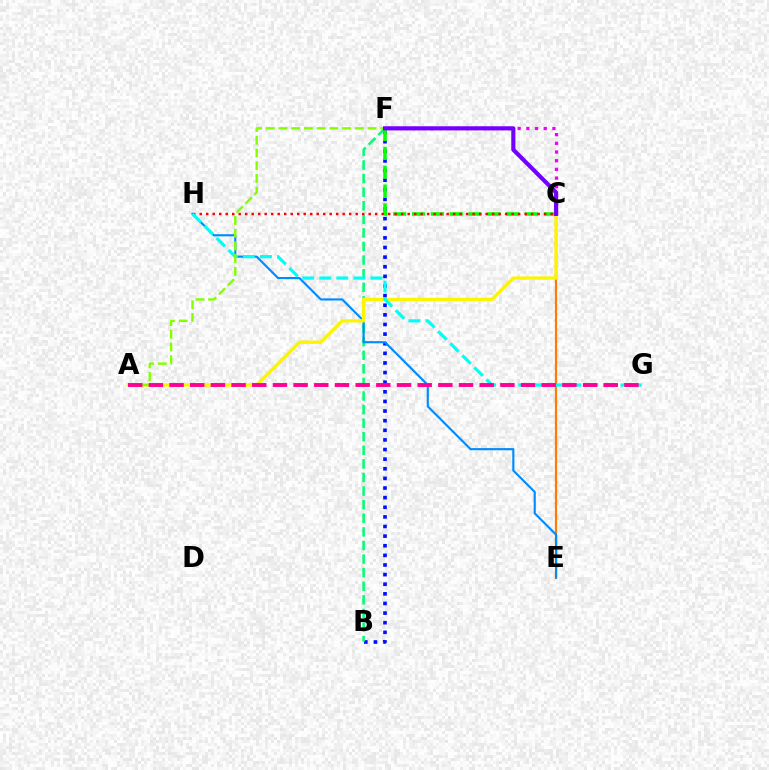{('B', 'F'): [{'color': '#0010ff', 'line_style': 'dotted', 'thickness': 2.61}, {'color': '#00ff74', 'line_style': 'dashed', 'thickness': 1.85}], ('C', 'F'): [{'color': '#08ff00', 'line_style': 'dashed', 'thickness': 2.56}, {'color': '#ee00ff', 'line_style': 'dotted', 'thickness': 2.36}, {'color': '#7200ff', 'line_style': 'solid', 'thickness': 2.98}], ('C', 'H'): [{'color': '#ff0000', 'line_style': 'dotted', 'thickness': 1.77}], ('C', 'E'): [{'color': '#ff7c00', 'line_style': 'solid', 'thickness': 1.61}], ('E', 'H'): [{'color': '#008cff', 'line_style': 'solid', 'thickness': 1.54}], ('A', 'C'): [{'color': '#fcf500', 'line_style': 'solid', 'thickness': 2.4}], ('G', 'H'): [{'color': '#00fff6', 'line_style': 'dashed', 'thickness': 2.32}], ('A', 'F'): [{'color': '#84ff00', 'line_style': 'dashed', 'thickness': 1.73}], ('A', 'G'): [{'color': '#ff0094', 'line_style': 'dashed', 'thickness': 2.81}]}